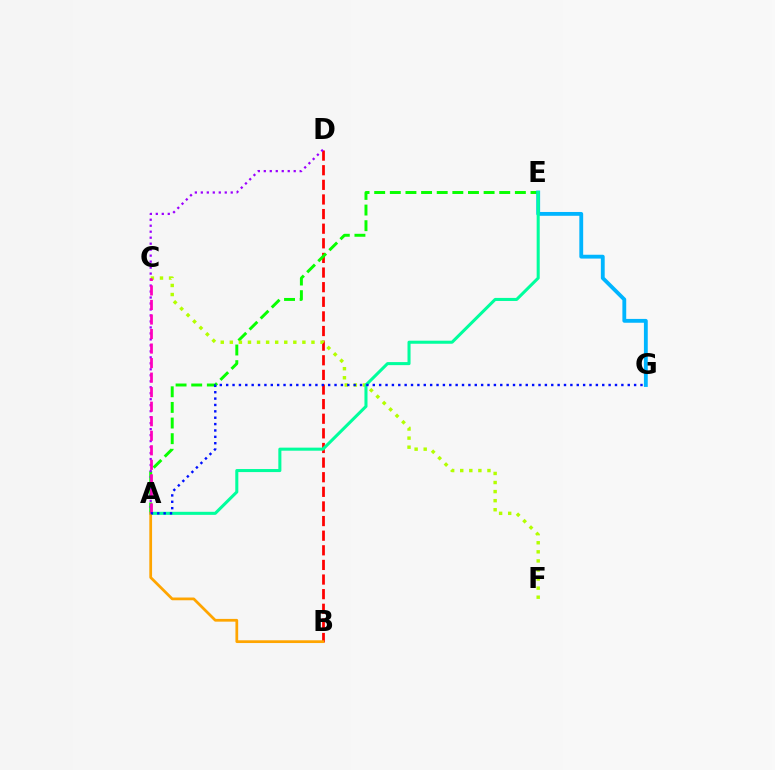{('B', 'D'): [{'color': '#ff0000', 'line_style': 'dashed', 'thickness': 1.99}], ('A', 'E'): [{'color': '#08ff00', 'line_style': 'dashed', 'thickness': 2.12}, {'color': '#00ff9d', 'line_style': 'solid', 'thickness': 2.19}], ('E', 'G'): [{'color': '#00b5ff', 'line_style': 'solid', 'thickness': 2.76}], ('C', 'F'): [{'color': '#b3ff00', 'line_style': 'dotted', 'thickness': 2.47}], ('A', 'D'): [{'color': '#9b00ff', 'line_style': 'dotted', 'thickness': 1.63}], ('A', 'B'): [{'color': '#ffa500', 'line_style': 'solid', 'thickness': 1.98}], ('A', 'C'): [{'color': '#ff00bd', 'line_style': 'dashed', 'thickness': 1.97}], ('A', 'G'): [{'color': '#0010ff', 'line_style': 'dotted', 'thickness': 1.73}]}